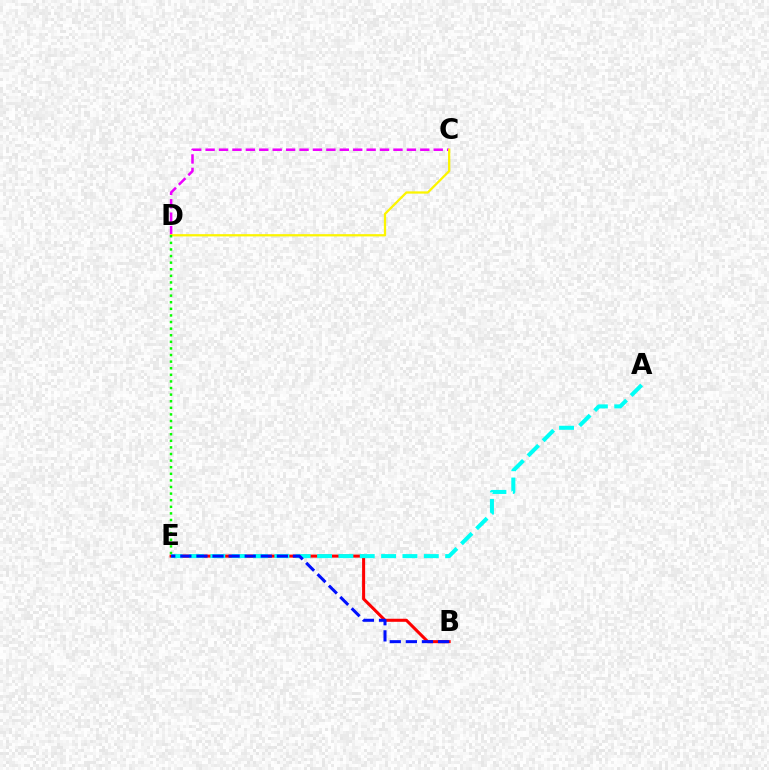{('B', 'E'): [{'color': '#ff0000', 'line_style': 'solid', 'thickness': 2.19}, {'color': '#0010ff', 'line_style': 'dashed', 'thickness': 2.19}], ('C', 'D'): [{'color': '#ee00ff', 'line_style': 'dashed', 'thickness': 1.82}, {'color': '#fcf500', 'line_style': 'solid', 'thickness': 1.64}], ('D', 'E'): [{'color': '#08ff00', 'line_style': 'dotted', 'thickness': 1.79}], ('A', 'E'): [{'color': '#00fff6', 'line_style': 'dashed', 'thickness': 2.9}]}